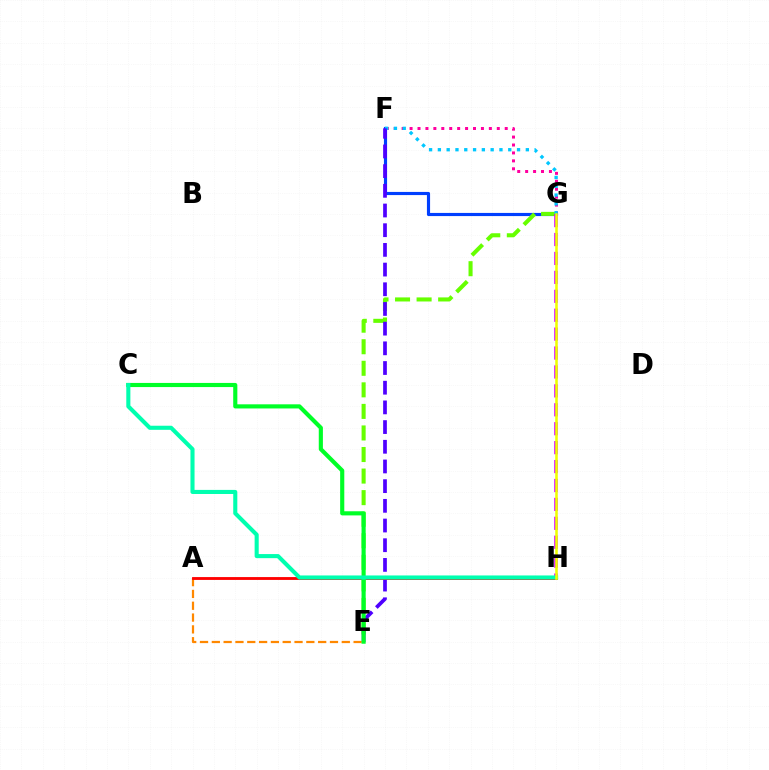{('F', 'G'): [{'color': '#ff00a0', 'line_style': 'dotted', 'thickness': 2.15}, {'color': '#003fff', 'line_style': 'solid', 'thickness': 2.27}, {'color': '#00c7ff', 'line_style': 'dotted', 'thickness': 2.39}], ('E', 'G'): [{'color': '#66ff00', 'line_style': 'dashed', 'thickness': 2.93}], ('E', 'F'): [{'color': '#4f00ff', 'line_style': 'dashed', 'thickness': 2.67}], ('G', 'H'): [{'color': '#d600ff', 'line_style': 'dashed', 'thickness': 2.57}, {'color': '#eeff00', 'line_style': 'solid', 'thickness': 1.84}], ('A', 'E'): [{'color': '#ff8800', 'line_style': 'dashed', 'thickness': 1.61}], ('A', 'H'): [{'color': '#ff0000', 'line_style': 'solid', 'thickness': 2.05}], ('C', 'E'): [{'color': '#00ff27', 'line_style': 'solid', 'thickness': 2.98}], ('C', 'H'): [{'color': '#00ffaf', 'line_style': 'solid', 'thickness': 2.94}]}